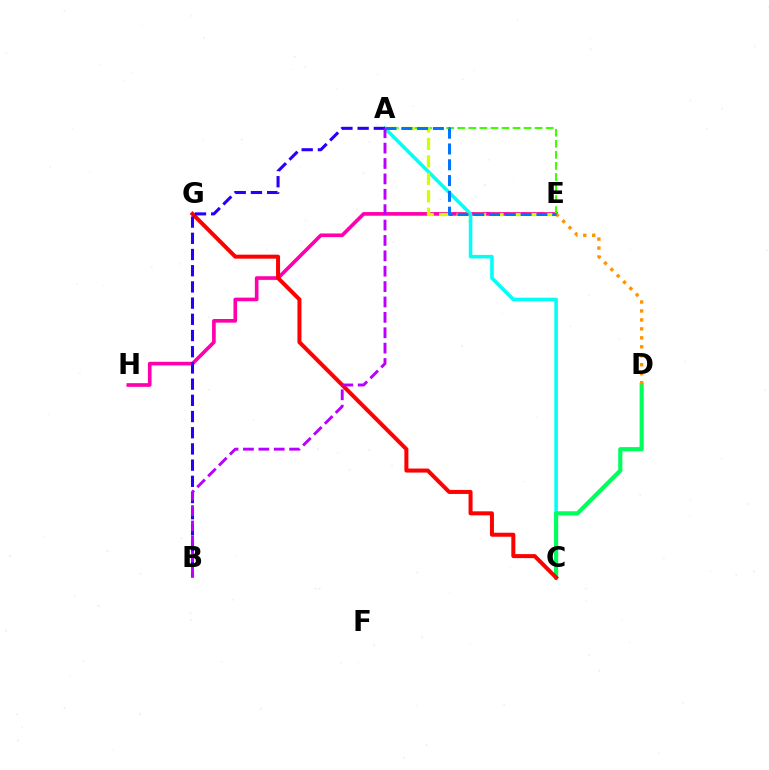{('E', 'H'): [{'color': '#ff00ac', 'line_style': 'solid', 'thickness': 2.63}], ('A', 'C'): [{'color': '#00fff6', 'line_style': 'solid', 'thickness': 2.55}], ('C', 'D'): [{'color': '#00ff5c', 'line_style': 'solid', 'thickness': 2.98}], ('C', 'G'): [{'color': '#ff0000', 'line_style': 'solid', 'thickness': 2.89}], ('A', 'E'): [{'color': '#3dff00', 'line_style': 'dashed', 'thickness': 1.5}, {'color': '#d1ff00', 'line_style': 'dashed', 'thickness': 2.37}, {'color': '#0074ff', 'line_style': 'dashed', 'thickness': 2.15}], ('D', 'E'): [{'color': '#ff9400', 'line_style': 'dotted', 'thickness': 2.43}], ('A', 'B'): [{'color': '#2500ff', 'line_style': 'dashed', 'thickness': 2.2}, {'color': '#b900ff', 'line_style': 'dashed', 'thickness': 2.09}]}